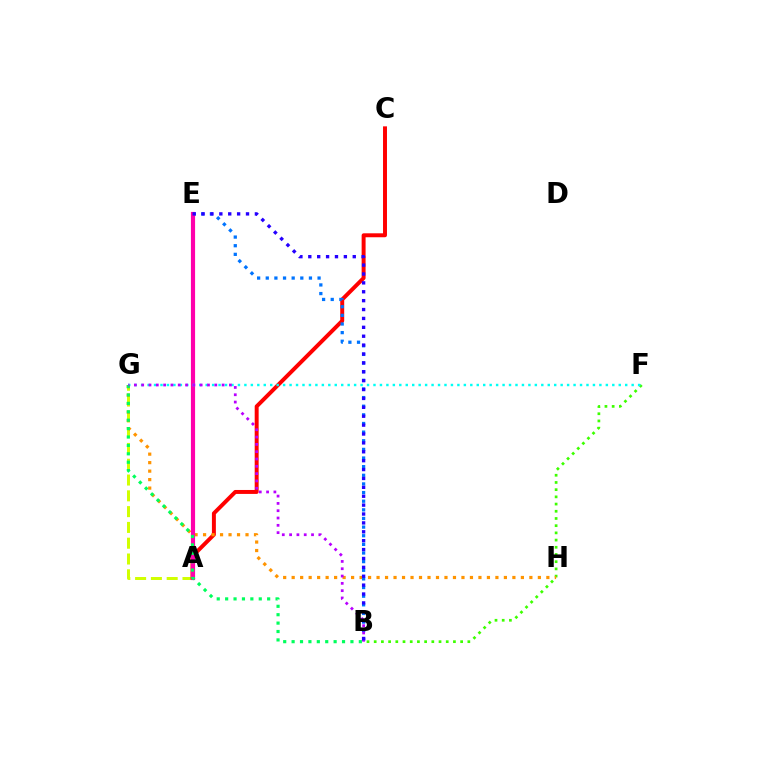{('A', 'G'): [{'color': '#d1ff00', 'line_style': 'dashed', 'thickness': 2.15}], ('A', 'C'): [{'color': '#ff0000', 'line_style': 'solid', 'thickness': 2.85}], ('B', 'F'): [{'color': '#3dff00', 'line_style': 'dotted', 'thickness': 1.96}], ('G', 'H'): [{'color': '#ff9400', 'line_style': 'dotted', 'thickness': 2.31}], ('B', 'E'): [{'color': '#0074ff', 'line_style': 'dotted', 'thickness': 2.35}, {'color': '#2500ff', 'line_style': 'dotted', 'thickness': 2.42}], ('A', 'E'): [{'color': '#ff00ac', 'line_style': 'solid', 'thickness': 3.0}], ('F', 'G'): [{'color': '#00fff6', 'line_style': 'dotted', 'thickness': 1.75}], ('B', 'G'): [{'color': '#00ff5c', 'line_style': 'dotted', 'thickness': 2.28}, {'color': '#b900ff', 'line_style': 'dotted', 'thickness': 1.99}]}